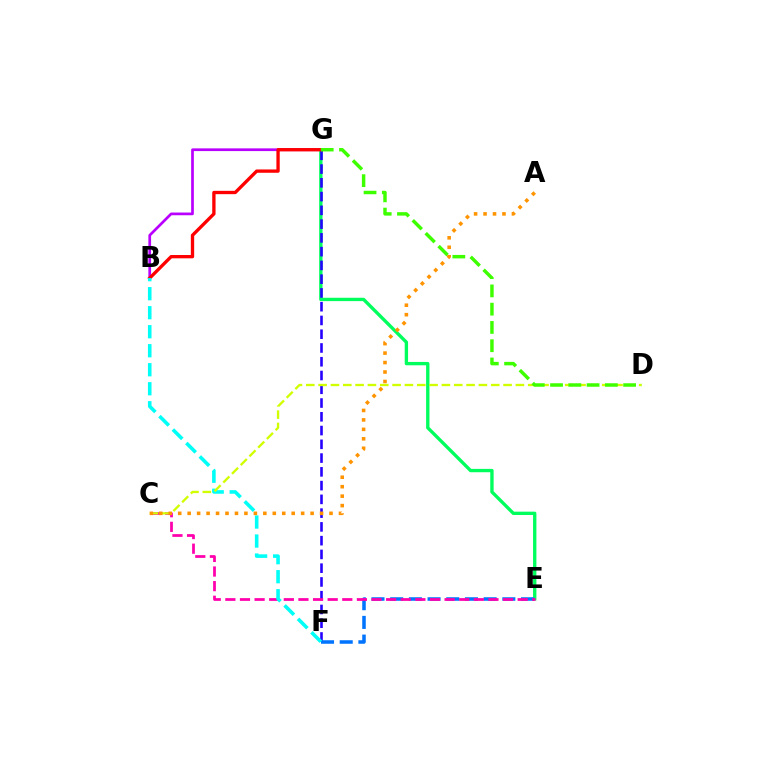{('B', 'G'): [{'color': '#b900ff', 'line_style': 'solid', 'thickness': 1.95}, {'color': '#ff0000', 'line_style': 'solid', 'thickness': 2.39}], ('E', 'G'): [{'color': '#00ff5c', 'line_style': 'solid', 'thickness': 2.41}], ('F', 'G'): [{'color': '#2500ff', 'line_style': 'dashed', 'thickness': 1.87}], ('E', 'F'): [{'color': '#0074ff', 'line_style': 'dashed', 'thickness': 2.54}], ('C', 'E'): [{'color': '#ff00ac', 'line_style': 'dashed', 'thickness': 1.99}], ('B', 'F'): [{'color': '#00fff6', 'line_style': 'dashed', 'thickness': 2.58}], ('C', 'D'): [{'color': '#d1ff00', 'line_style': 'dashed', 'thickness': 1.68}], ('D', 'G'): [{'color': '#3dff00', 'line_style': 'dashed', 'thickness': 2.48}], ('A', 'C'): [{'color': '#ff9400', 'line_style': 'dotted', 'thickness': 2.57}]}